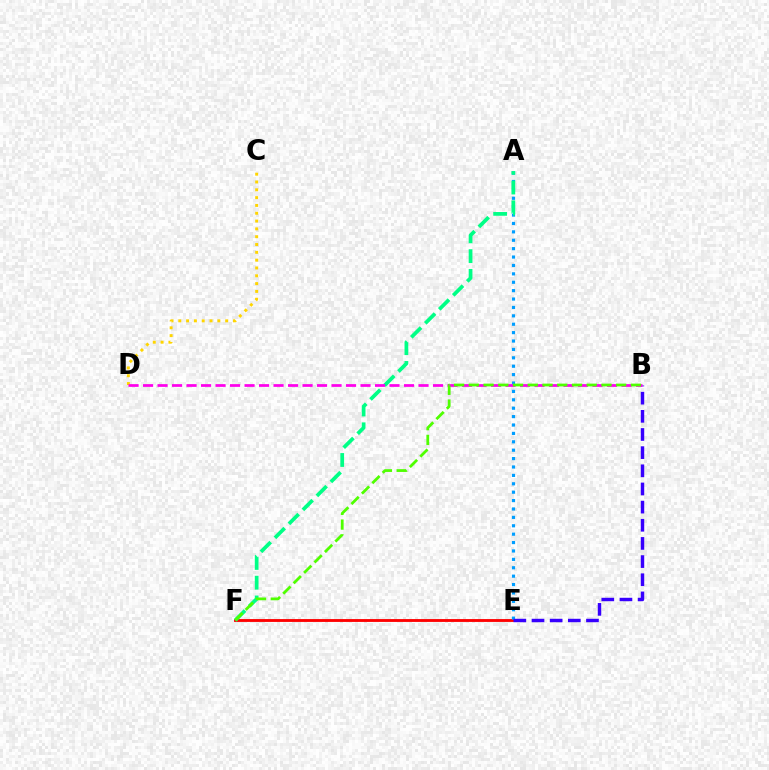{('E', 'F'): [{'color': '#ff0000', 'line_style': 'solid', 'thickness': 2.05}], ('C', 'D'): [{'color': '#ffd500', 'line_style': 'dotted', 'thickness': 2.12}], ('A', 'E'): [{'color': '#009eff', 'line_style': 'dotted', 'thickness': 2.28}], ('B', 'E'): [{'color': '#3700ff', 'line_style': 'dashed', 'thickness': 2.47}], ('A', 'F'): [{'color': '#00ff86', 'line_style': 'dashed', 'thickness': 2.69}], ('B', 'D'): [{'color': '#ff00ed', 'line_style': 'dashed', 'thickness': 1.97}], ('B', 'F'): [{'color': '#4fff00', 'line_style': 'dashed', 'thickness': 2.0}]}